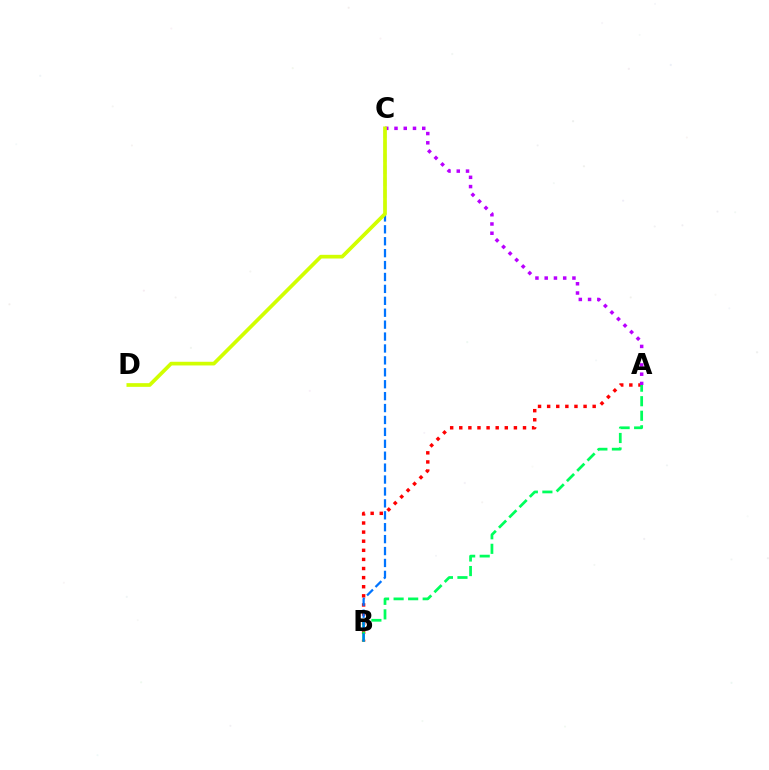{('A', 'B'): [{'color': '#ff0000', 'line_style': 'dotted', 'thickness': 2.47}, {'color': '#00ff5c', 'line_style': 'dashed', 'thickness': 1.98}], ('B', 'C'): [{'color': '#0074ff', 'line_style': 'dashed', 'thickness': 1.62}], ('A', 'C'): [{'color': '#b900ff', 'line_style': 'dotted', 'thickness': 2.51}], ('C', 'D'): [{'color': '#d1ff00', 'line_style': 'solid', 'thickness': 2.66}]}